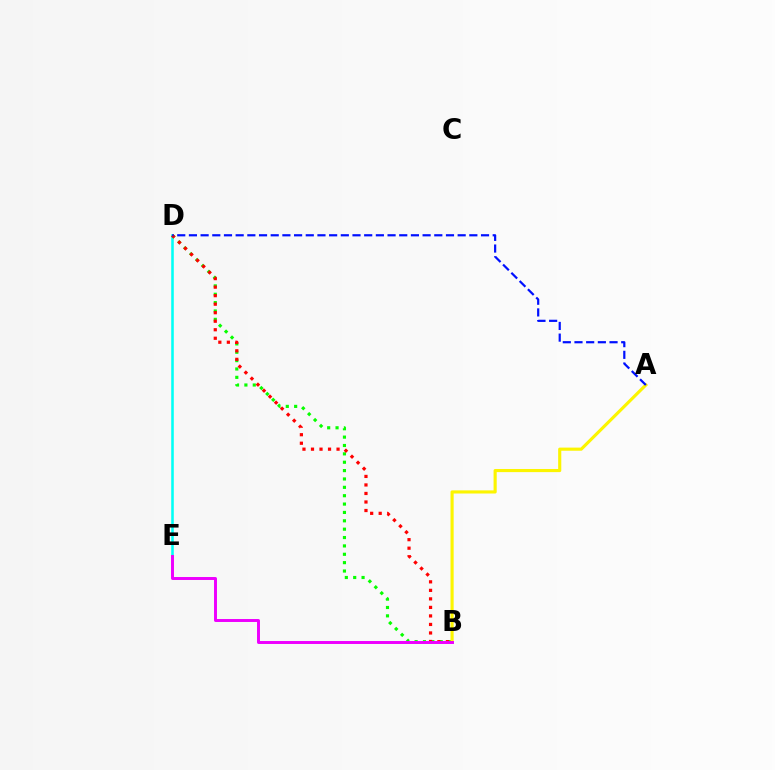{('D', 'E'): [{'color': '#00fff6', 'line_style': 'solid', 'thickness': 1.85}], ('B', 'D'): [{'color': '#08ff00', 'line_style': 'dotted', 'thickness': 2.27}, {'color': '#ff0000', 'line_style': 'dotted', 'thickness': 2.32}], ('A', 'B'): [{'color': '#fcf500', 'line_style': 'solid', 'thickness': 2.26}], ('A', 'D'): [{'color': '#0010ff', 'line_style': 'dashed', 'thickness': 1.59}], ('B', 'E'): [{'color': '#ee00ff', 'line_style': 'solid', 'thickness': 2.13}]}